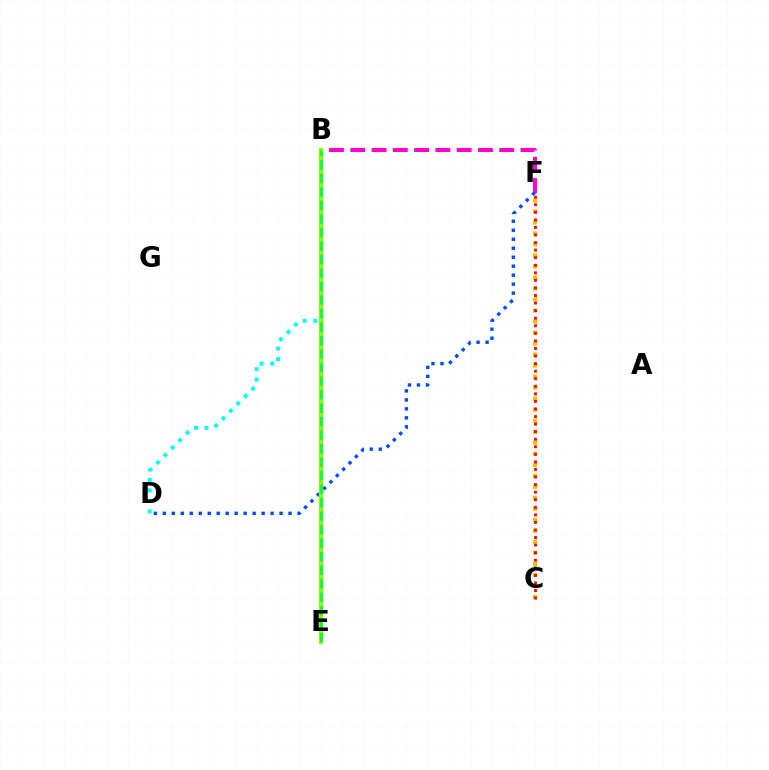{('B', 'F'): [{'color': '#ff00cf', 'line_style': 'dashed', 'thickness': 2.89}], ('B', 'D'): [{'color': '#00fff6', 'line_style': 'dotted', 'thickness': 2.85}], ('C', 'F'): [{'color': '#ffbd00', 'line_style': 'dotted', 'thickness': 2.99}, {'color': '#ff0000', 'line_style': 'dotted', 'thickness': 2.06}], ('D', 'F'): [{'color': '#004bff', 'line_style': 'dotted', 'thickness': 2.44}], ('B', 'E'): [{'color': '#7200ff', 'line_style': 'dotted', 'thickness': 1.51}, {'color': '#84ff00', 'line_style': 'solid', 'thickness': 2.95}, {'color': '#00ff39', 'line_style': 'dashed', 'thickness': 1.84}]}